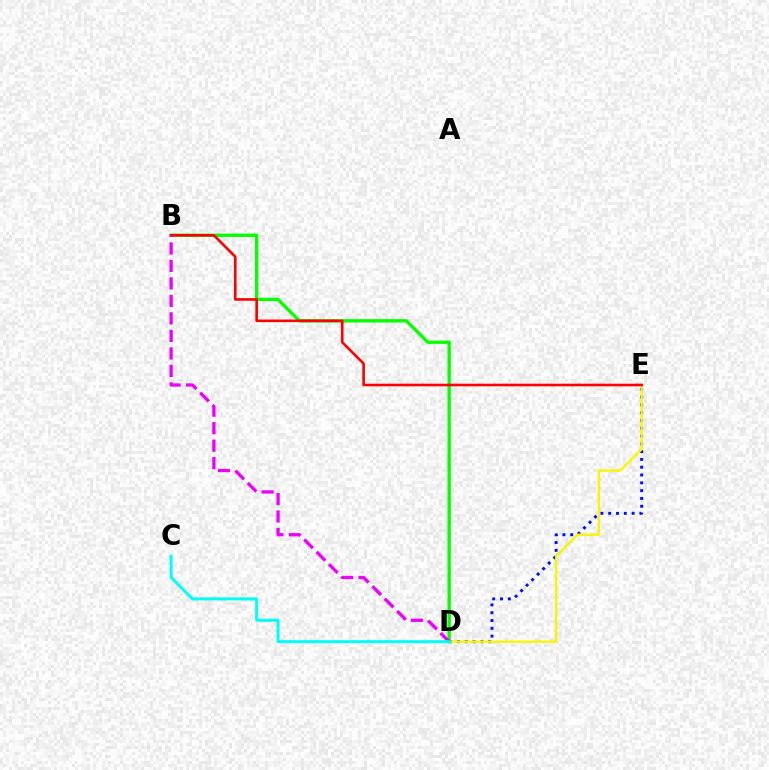{('D', 'E'): [{'color': '#0010ff', 'line_style': 'dotted', 'thickness': 2.12}, {'color': '#fcf500', 'line_style': 'solid', 'thickness': 1.71}], ('B', 'D'): [{'color': '#08ff00', 'line_style': 'solid', 'thickness': 2.41}, {'color': '#ee00ff', 'line_style': 'dashed', 'thickness': 2.38}], ('B', 'E'): [{'color': '#ff0000', 'line_style': 'solid', 'thickness': 1.88}], ('C', 'D'): [{'color': '#00fff6', 'line_style': 'solid', 'thickness': 2.16}]}